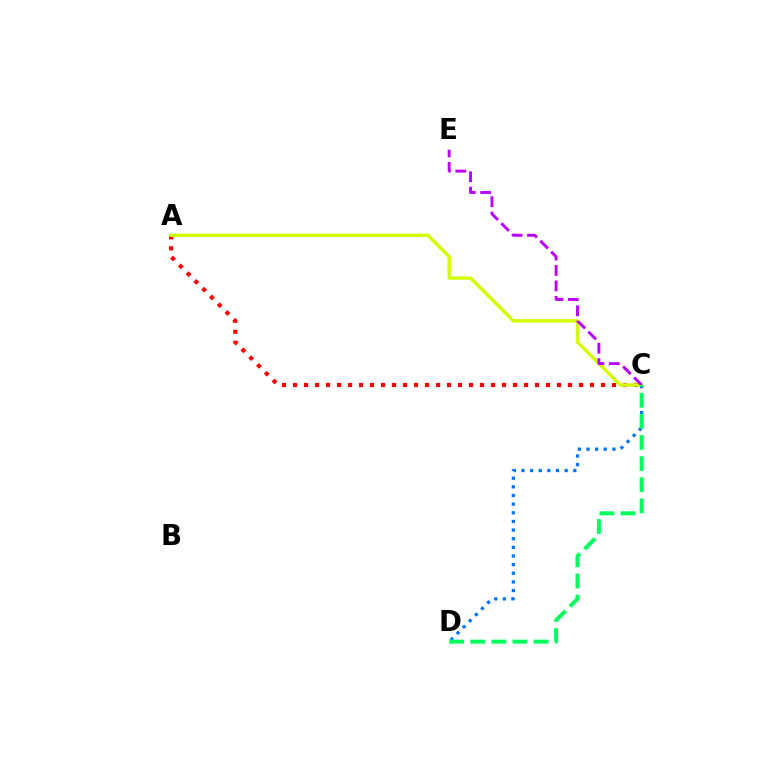{('A', 'C'): [{'color': '#ff0000', 'line_style': 'dotted', 'thickness': 2.99}, {'color': '#d1ff00', 'line_style': 'solid', 'thickness': 2.45}], ('C', 'D'): [{'color': '#0074ff', 'line_style': 'dotted', 'thickness': 2.35}, {'color': '#00ff5c', 'line_style': 'dashed', 'thickness': 2.87}], ('C', 'E'): [{'color': '#b900ff', 'line_style': 'dashed', 'thickness': 2.09}]}